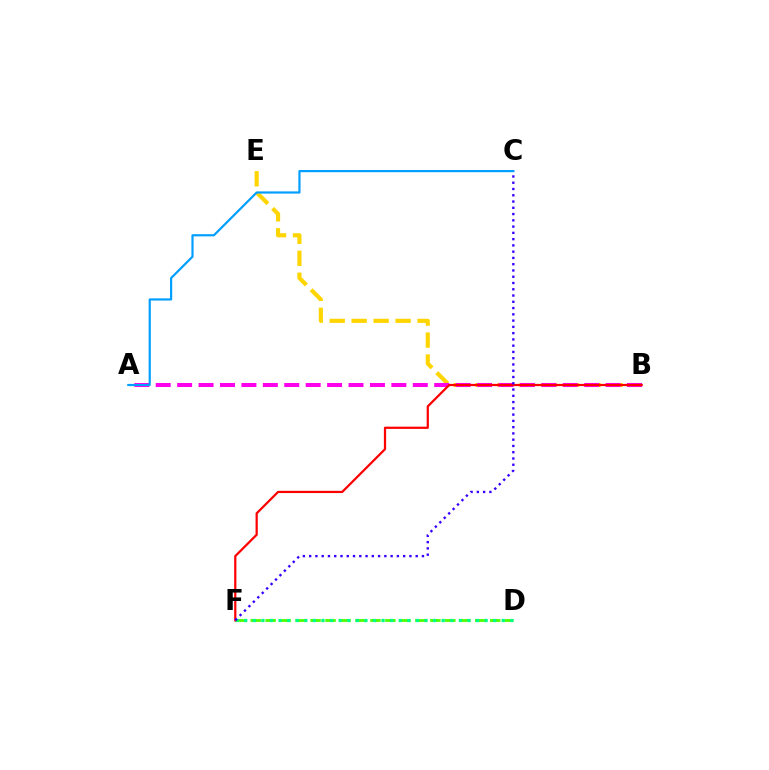{('D', 'F'): [{'color': '#4fff00', 'line_style': 'dashed', 'thickness': 2.03}, {'color': '#00ff86', 'line_style': 'dotted', 'thickness': 2.33}], ('B', 'E'): [{'color': '#ffd500', 'line_style': 'dashed', 'thickness': 2.98}], ('A', 'B'): [{'color': '#ff00ed', 'line_style': 'dashed', 'thickness': 2.91}], ('B', 'F'): [{'color': '#ff0000', 'line_style': 'solid', 'thickness': 1.61}], ('C', 'F'): [{'color': '#3700ff', 'line_style': 'dotted', 'thickness': 1.7}], ('A', 'C'): [{'color': '#009eff', 'line_style': 'solid', 'thickness': 1.57}]}